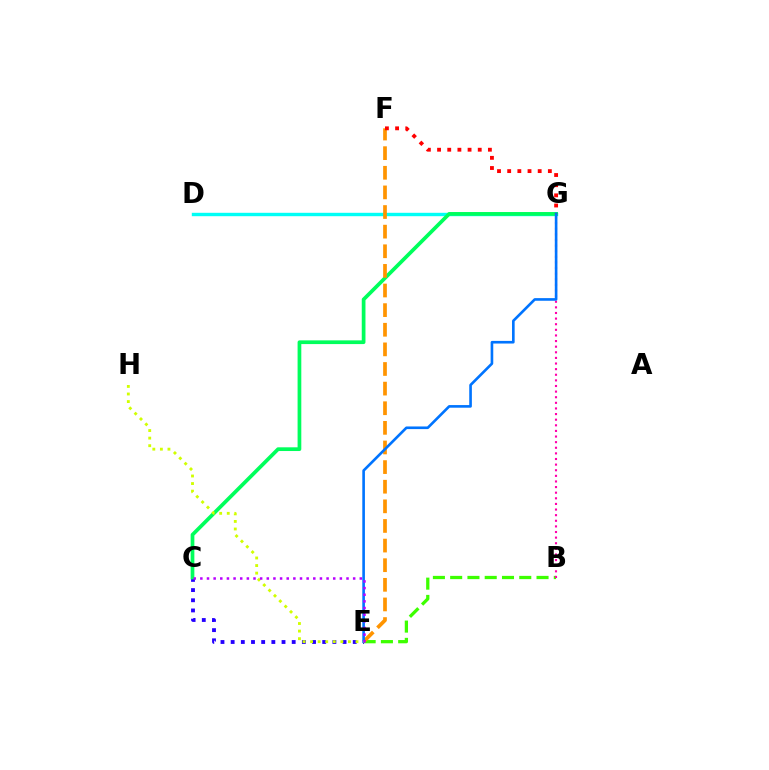{('B', 'E'): [{'color': '#3dff00', 'line_style': 'dashed', 'thickness': 2.35}], ('D', 'G'): [{'color': '#00fff6', 'line_style': 'solid', 'thickness': 2.45}], ('C', 'E'): [{'color': '#2500ff', 'line_style': 'dotted', 'thickness': 2.76}, {'color': '#b900ff', 'line_style': 'dotted', 'thickness': 1.81}], ('B', 'G'): [{'color': '#ff00ac', 'line_style': 'dotted', 'thickness': 1.53}], ('C', 'G'): [{'color': '#00ff5c', 'line_style': 'solid', 'thickness': 2.68}], ('E', 'F'): [{'color': '#ff9400', 'line_style': 'dashed', 'thickness': 2.67}], ('E', 'G'): [{'color': '#0074ff', 'line_style': 'solid', 'thickness': 1.89}], ('F', 'G'): [{'color': '#ff0000', 'line_style': 'dotted', 'thickness': 2.76}], ('E', 'H'): [{'color': '#d1ff00', 'line_style': 'dotted', 'thickness': 2.06}]}